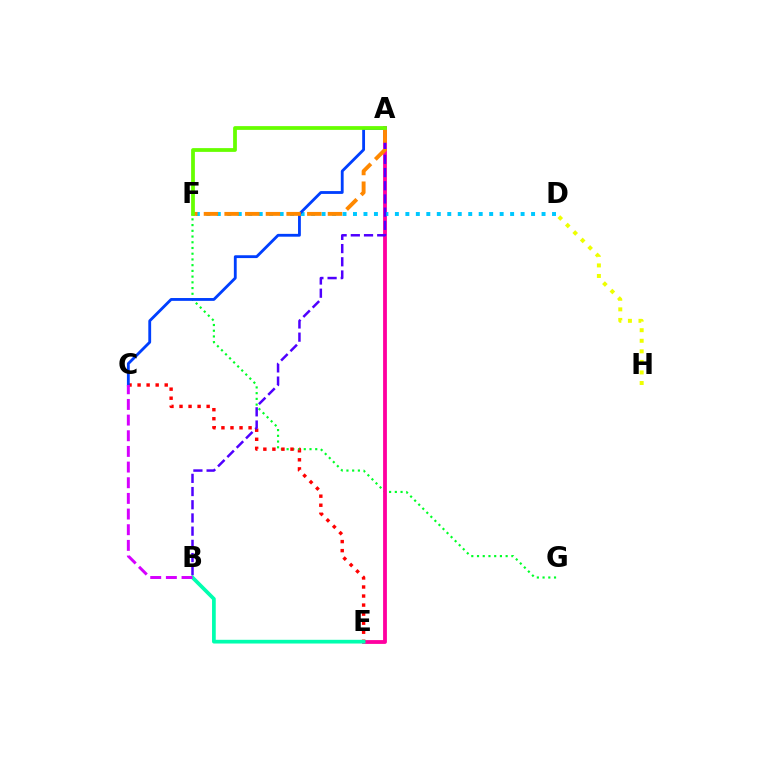{('F', 'G'): [{'color': '#00ff27', 'line_style': 'dotted', 'thickness': 1.56}], ('A', 'E'): [{'color': '#ff00a0', 'line_style': 'solid', 'thickness': 2.74}], ('C', 'E'): [{'color': '#ff0000', 'line_style': 'dotted', 'thickness': 2.46}], ('D', 'F'): [{'color': '#00c7ff', 'line_style': 'dotted', 'thickness': 2.85}], ('A', 'C'): [{'color': '#003fff', 'line_style': 'solid', 'thickness': 2.04}], ('A', 'B'): [{'color': '#4f00ff', 'line_style': 'dashed', 'thickness': 1.79}], ('D', 'H'): [{'color': '#eeff00', 'line_style': 'dotted', 'thickness': 2.87}], ('A', 'F'): [{'color': '#ff8800', 'line_style': 'dashed', 'thickness': 2.81}, {'color': '#66ff00', 'line_style': 'solid', 'thickness': 2.71}], ('B', 'E'): [{'color': '#00ffaf', 'line_style': 'solid', 'thickness': 2.67}], ('B', 'C'): [{'color': '#d600ff', 'line_style': 'dashed', 'thickness': 2.13}]}